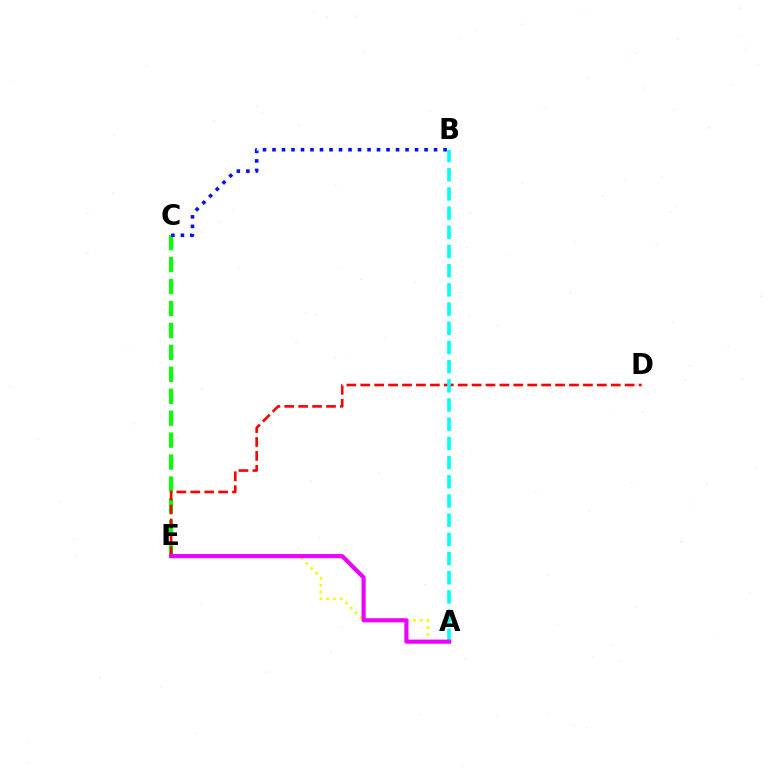{('A', 'E'): [{'color': '#fcf500', 'line_style': 'dotted', 'thickness': 1.86}, {'color': '#ee00ff', 'line_style': 'solid', 'thickness': 2.97}], ('C', 'E'): [{'color': '#08ff00', 'line_style': 'dashed', 'thickness': 2.98}], ('D', 'E'): [{'color': '#ff0000', 'line_style': 'dashed', 'thickness': 1.89}], ('A', 'B'): [{'color': '#00fff6', 'line_style': 'dashed', 'thickness': 2.61}], ('B', 'C'): [{'color': '#0010ff', 'line_style': 'dotted', 'thickness': 2.58}]}